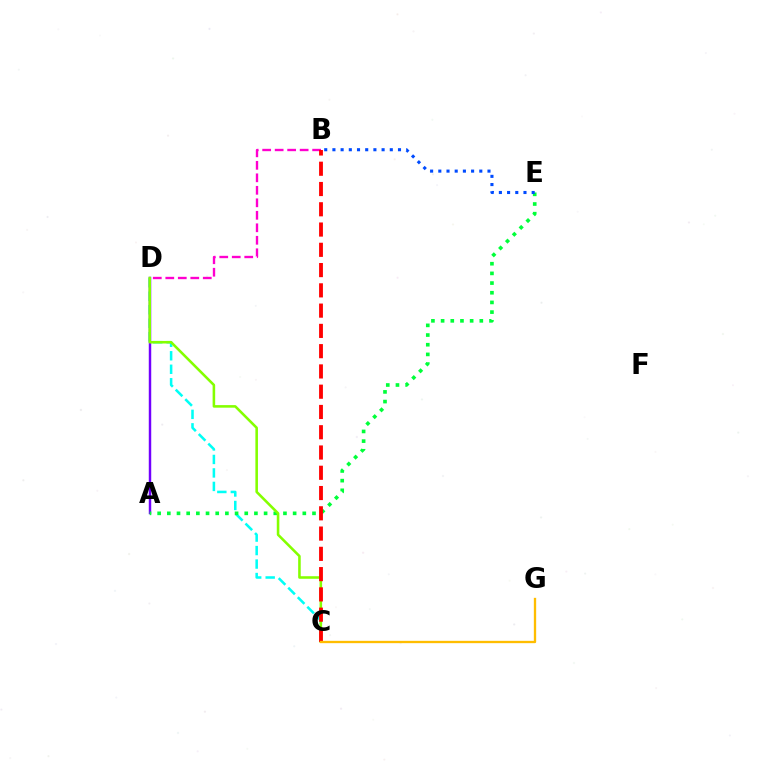{('C', 'D'): [{'color': '#00fff6', 'line_style': 'dashed', 'thickness': 1.83}, {'color': '#84ff00', 'line_style': 'solid', 'thickness': 1.85}], ('A', 'D'): [{'color': '#7200ff', 'line_style': 'solid', 'thickness': 1.76}], ('A', 'E'): [{'color': '#00ff39', 'line_style': 'dotted', 'thickness': 2.63}], ('B', 'D'): [{'color': '#ff00cf', 'line_style': 'dashed', 'thickness': 1.7}], ('B', 'C'): [{'color': '#ff0000', 'line_style': 'dashed', 'thickness': 2.75}], ('B', 'E'): [{'color': '#004bff', 'line_style': 'dotted', 'thickness': 2.23}], ('C', 'G'): [{'color': '#ffbd00', 'line_style': 'solid', 'thickness': 1.68}]}